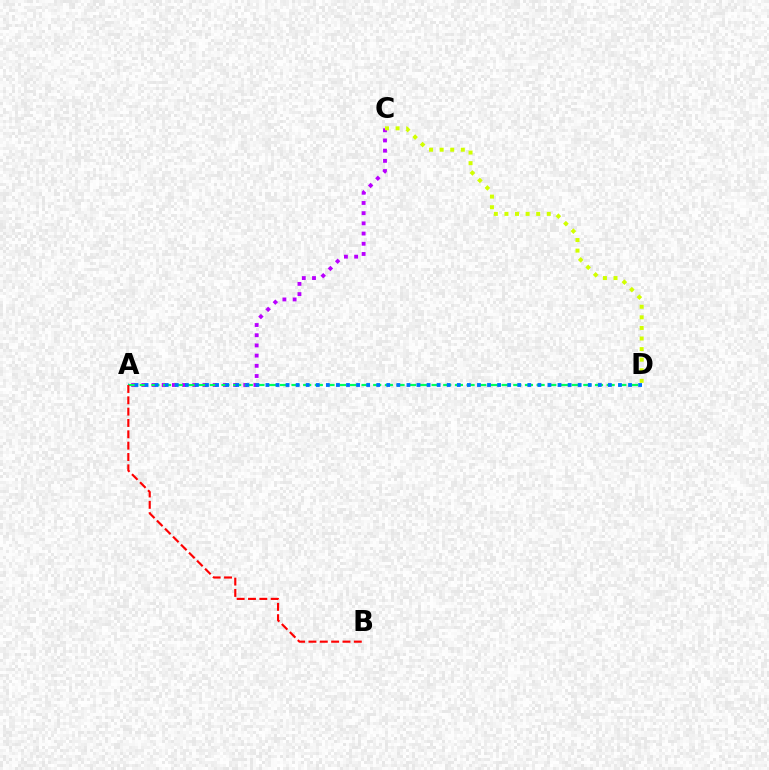{('A', 'C'): [{'color': '#b900ff', 'line_style': 'dotted', 'thickness': 2.77}], ('A', 'D'): [{'color': '#00ff5c', 'line_style': 'dashed', 'thickness': 1.59}, {'color': '#0074ff', 'line_style': 'dotted', 'thickness': 2.74}], ('A', 'B'): [{'color': '#ff0000', 'line_style': 'dashed', 'thickness': 1.54}], ('C', 'D'): [{'color': '#d1ff00', 'line_style': 'dotted', 'thickness': 2.88}]}